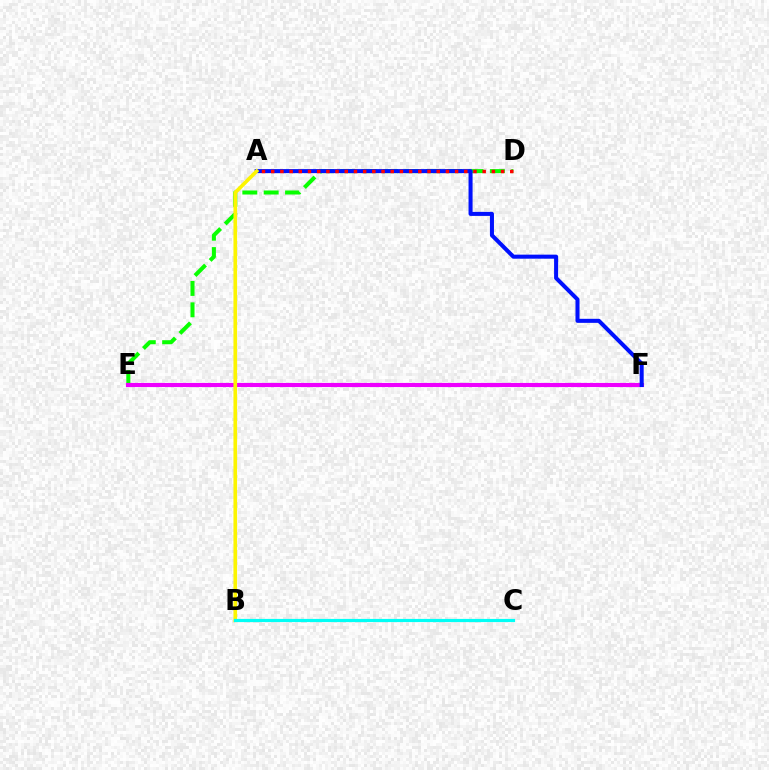{('D', 'E'): [{'color': '#08ff00', 'line_style': 'dashed', 'thickness': 2.9}], ('E', 'F'): [{'color': '#ee00ff', 'line_style': 'solid', 'thickness': 2.96}], ('A', 'F'): [{'color': '#0010ff', 'line_style': 'solid', 'thickness': 2.91}], ('A', 'D'): [{'color': '#ff0000', 'line_style': 'dotted', 'thickness': 2.5}], ('A', 'B'): [{'color': '#fcf500', 'line_style': 'solid', 'thickness': 2.63}], ('B', 'C'): [{'color': '#00fff6', 'line_style': 'solid', 'thickness': 2.29}]}